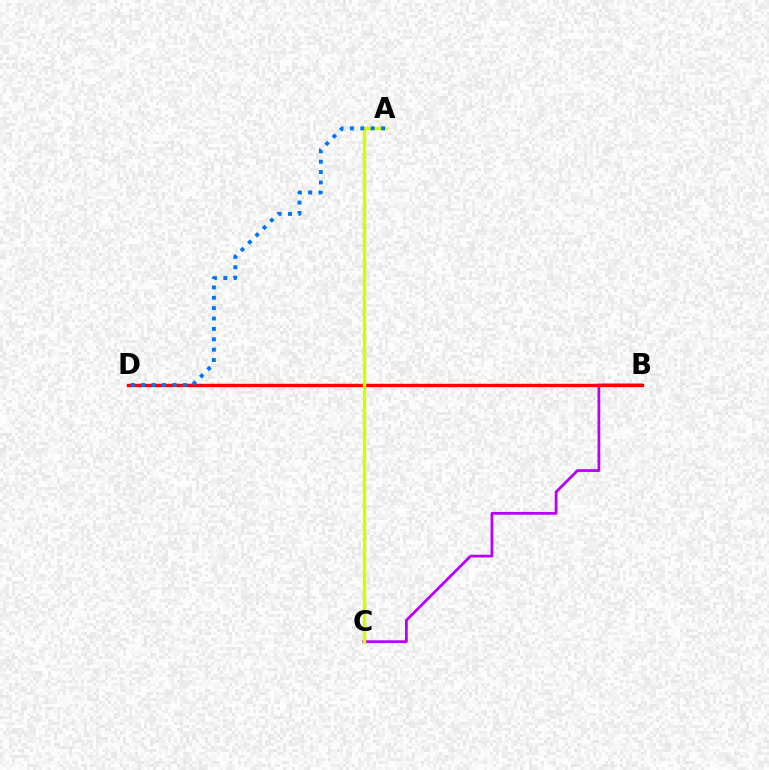{('B', 'C'): [{'color': '#b900ff', 'line_style': 'solid', 'thickness': 1.99}], ('B', 'D'): [{'color': '#00ff5c', 'line_style': 'solid', 'thickness': 1.59}, {'color': '#ff0000', 'line_style': 'solid', 'thickness': 2.41}], ('A', 'C'): [{'color': '#d1ff00', 'line_style': 'solid', 'thickness': 2.45}], ('A', 'D'): [{'color': '#0074ff', 'line_style': 'dotted', 'thickness': 2.82}]}